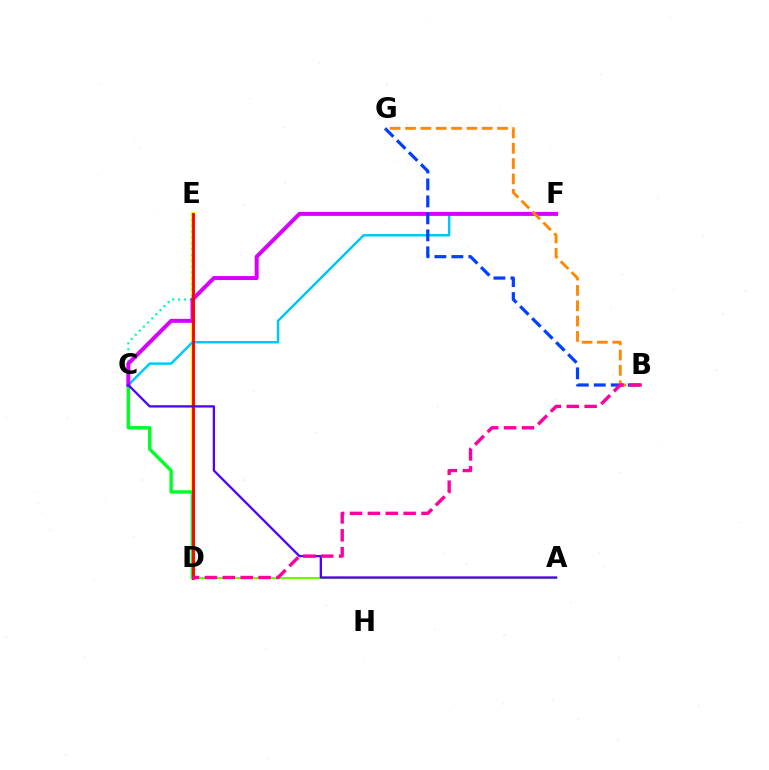{('D', 'E'): [{'color': '#eeff00', 'line_style': 'solid', 'thickness': 2.91}, {'color': '#ff0000', 'line_style': 'solid', 'thickness': 2.06}], ('C', 'D'): [{'color': '#00ff27', 'line_style': 'solid', 'thickness': 2.46}], ('C', 'E'): [{'color': '#00ffaf', 'line_style': 'dotted', 'thickness': 1.58}], ('C', 'F'): [{'color': '#00c7ff', 'line_style': 'solid', 'thickness': 1.77}, {'color': '#d600ff', 'line_style': 'solid', 'thickness': 2.86}], ('A', 'D'): [{'color': '#66ff00', 'line_style': 'solid', 'thickness': 1.52}], ('B', 'G'): [{'color': '#003fff', 'line_style': 'dashed', 'thickness': 2.31}, {'color': '#ff8800', 'line_style': 'dashed', 'thickness': 2.08}], ('A', 'C'): [{'color': '#4f00ff', 'line_style': 'solid', 'thickness': 1.65}], ('B', 'D'): [{'color': '#ff00a0', 'line_style': 'dashed', 'thickness': 2.43}]}